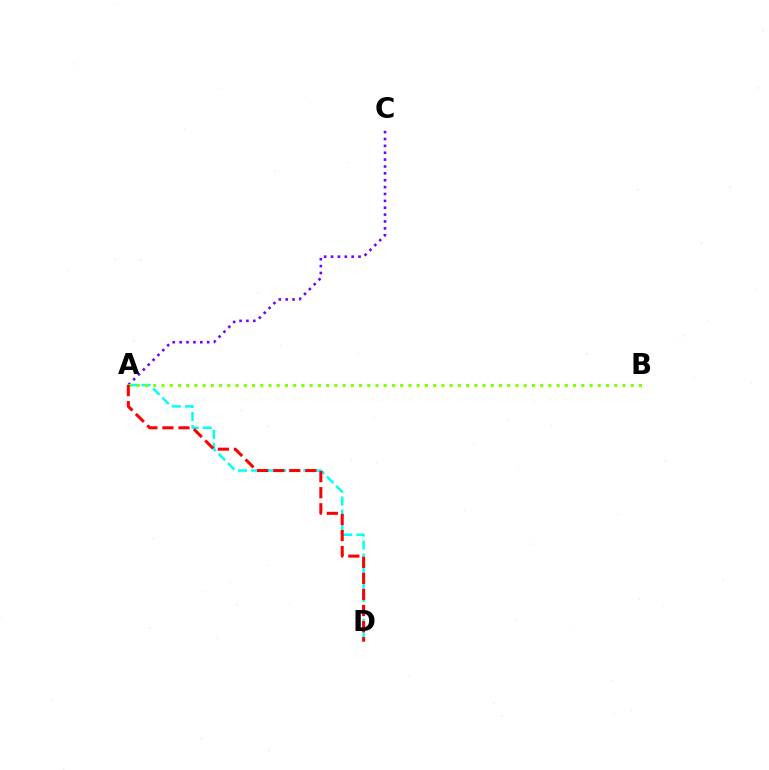{('A', 'D'): [{'color': '#00fff6', 'line_style': 'dashed', 'thickness': 1.78}, {'color': '#ff0000', 'line_style': 'dashed', 'thickness': 2.18}], ('A', 'C'): [{'color': '#7200ff', 'line_style': 'dotted', 'thickness': 1.87}], ('A', 'B'): [{'color': '#84ff00', 'line_style': 'dotted', 'thickness': 2.24}]}